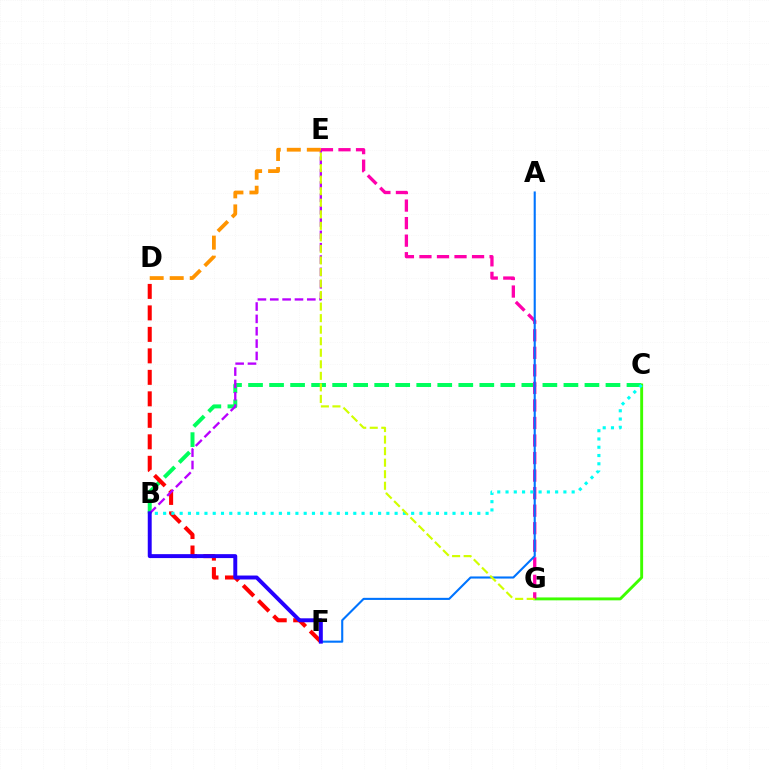{('B', 'C'): [{'color': '#00ff5c', 'line_style': 'dashed', 'thickness': 2.86}, {'color': '#00fff6', 'line_style': 'dotted', 'thickness': 2.25}], ('C', 'G'): [{'color': '#3dff00', 'line_style': 'solid', 'thickness': 2.09}], ('E', 'G'): [{'color': '#ff00ac', 'line_style': 'dashed', 'thickness': 2.38}, {'color': '#d1ff00', 'line_style': 'dashed', 'thickness': 1.57}], ('A', 'F'): [{'color': '#0074ff', 'line_style': 'solid', 'thickness': 1.51}], ('D', 'F'): [{'color': '#ff0000', 'line_style': 'dashed', 'thickness': 2.92}], ('B', 'E'): [{'color': '#b900ff', 'line_style': 'dashed', 'thickness': 1.68}], ('D', 'E'): [{'color': '#ff9400', 'line_style': 'dashed', 'thickness': 2.72}], ('B', 'F'): [{'color': '#2500ff', 'line_style': 'solid', 'thickness': 2.84}]}